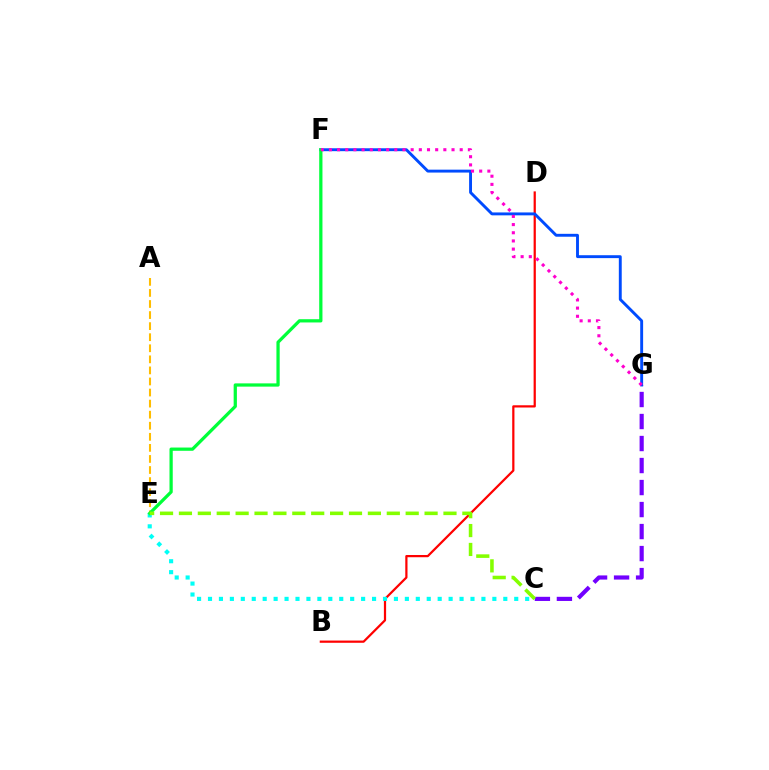{('B', 'D'): [{'color': '#ff0000', 'line_style': 'solid', 'thickness': 1.6}], ('F', 'G'): [{'color': '#004bff', 'line_style': 'solid', 'thickness': 2.09}, {'color': '#ff00cf', 'line_style': 'dotted', 'thickness': 2.22}], ('C', 'G'): [{'color': '#7200ff', 'line_style': 'dashed', 'thickness': 2.99}], ('C', 'E'): [{'color': '#00fff6', 'line_style': 'dotted', 'thickness': 2.97}, {'color': '#84ff00', 'line_style': 'dashed', 'thickness': 2.57}], ('A', 'E'): [{'color': '#ffbd00', 'line_style': 'dashed', 'thickness': 1.5}], ('E', 'F'): [{'color': '#00ff39', 'line_style': 'solid', 'thickness': 2.34}]}